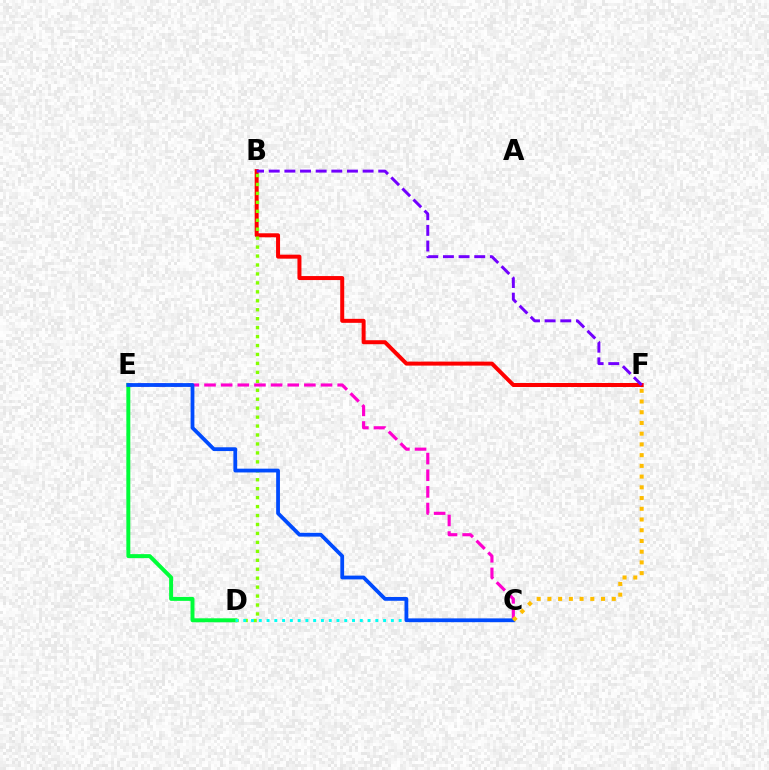{('C', 'E'): [{'color': '#ff00cf', 'line_style': 'dashed', 'thickness': 2.26}, {'color': '#004bff', 'line_style': 'solid', 'thickness': 2.72}], ('B', 'F'): [{'color': '#ff0000', 'line_style': 'solid', 'thickness': 2.88}, {'color': '#7200ff', 'line_style': 'dashed', 'thickness': 2.13}], ('D', 'E'): [{'color': '#00ff39', 'line_style': 'solid', 'thickness': 2.84}], ('B', 'D'): [{'color': '#84ff00', 'line_style': 'dotted', 'thickness': 2.43}], ('C', 'D'): [{'color': '#00fff6', 'line_style': 'dotted', 'thickness': 2.11}], ('C', 'F'): [{'color': '#ffbd00', 'line_style': 'dotted', 'thickness': 2.91}]}